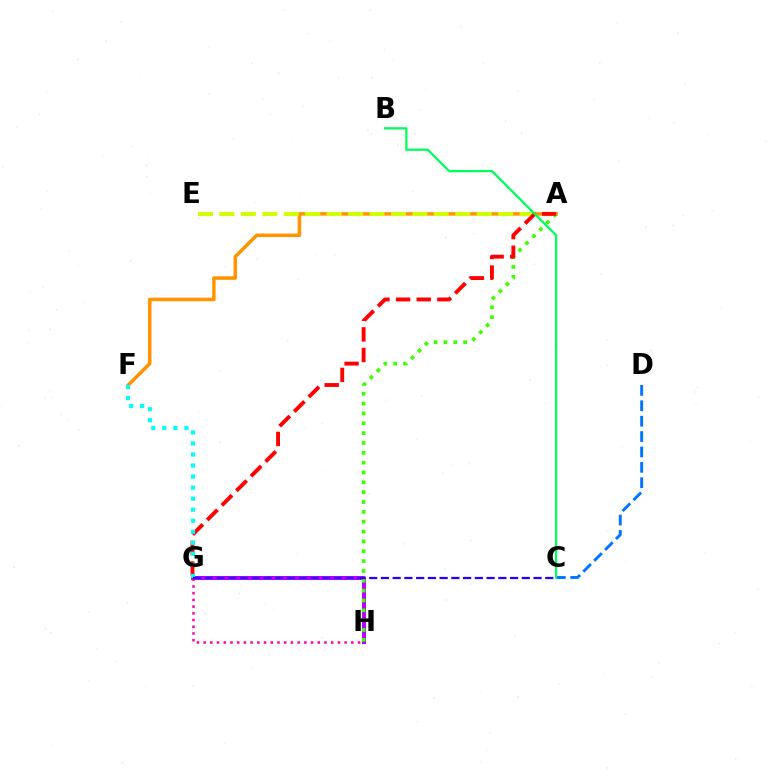{('G', 'H'): [{'color': '#b900ff', 'line_style': 'solid', 'thickness': 2.91}, {'color': '#ff00ac', 'line_style': 'dotted', 'thickness': 1.82}], ('A', 'F'): [{'color': '#ff9400', 'line_style': 'solid', 'thickness': 2.54}], ('A', 'H'): [{'color': '#3dff00', 'line_style': 'dotted', 'thickness': 2.67}], ('A', 'E'): [{'color': '#d1ff00', 'line_style': 'dashed', 'thickness': 2.91}], ('C', 'D'): [{'color': '#0074ff', 'line_style': 'dashed', 'thickness': 2.09}], ('A', 'G'): [{'color': '#ff0000', 'line_style': 'dashed', 'thickness': 2.8}], ('B', 'C'): [{'color': '#00ff5c', 'line_style': 'solid', 'thickness': 1.62}], ('F', 'G'): [{'color': '#00fff6', 'line_style': 'dotted', 'thickness': 3.0}], ('C', 'G'): [{'color': '#2500ff', 'line_style': 'dashed', 'thickness': 1.59}]}